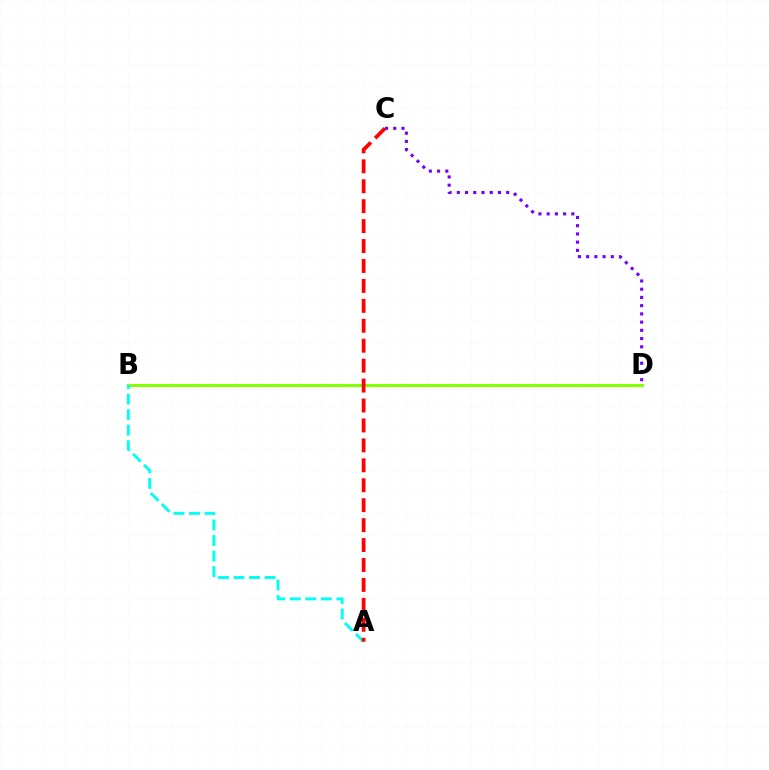{('B', 'D'): [{'color': '#84ff00', 'line_style': 'solid', 'thickness': 2.21}], ('A', 'B'): [{'color': '#00fff6', 'line_style': 'dashed', 'thickness': 2.11}], ('A', 'C'): [{'color': '#ff0000', 'line_style': 'dashed', 'thickness': 2.71}], ('C', 'D'): [{'color': '#7200ff', 'line_style': 'dotted', 'thickness': 2.24}]}